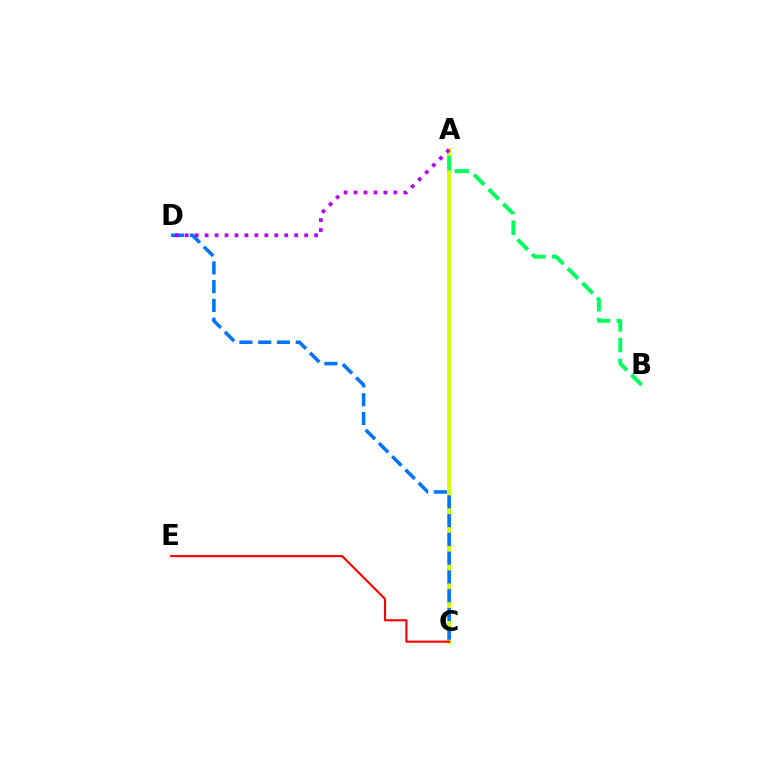{('A', 'C'): [{'color': '#d1ff00', 'line_style': 'solid', 'thickness': 2.79}], ('C', 'D'): [{'color': '#0074ff', 'line_style': 'dashed', 'thickness': 2.55}], ('C', 'E'): [{'color': '#ff0000', 'line_style': 'solid', 'thickness': 1.53}], ('A', 'D'): [{'color': '#b900ff', 'line_style': 'dotted', 'thickness': 2.7}], ('A', 'B'): [{'color': '#00ff5c', 'line_style': 'dashed', 'thickness': 2.82}]}